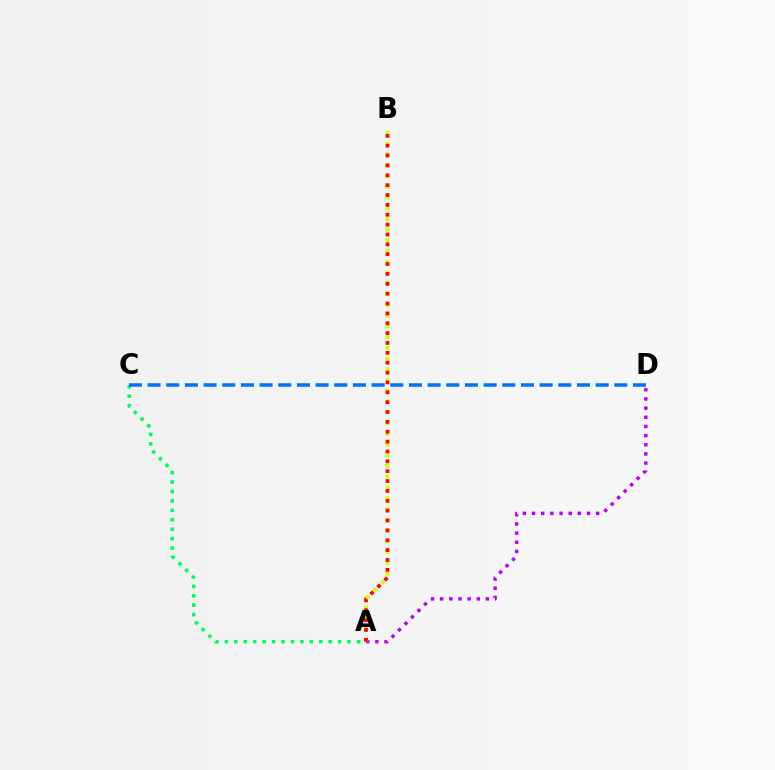{('A', 'C'): [{'color': '#00ff5c', 'line_style': 'dotted', 'thickness': 2.56}], ('C', 'D'): [{'color': '#0074ff', 'line_style': 'dashed', 'thickness': 2.54}], ('A', 'D'): [{'color': '#b900ff', 'line_style': 'dotted', 'thickness': 2.49}], ('A', 'B'): [{'color': '#d1ff00', 'line_style': 'dotted', 'thickness': 2.92}, {'color': '#ff0000', 'line_style': 'dotted', 'thickness': 2.68}]}